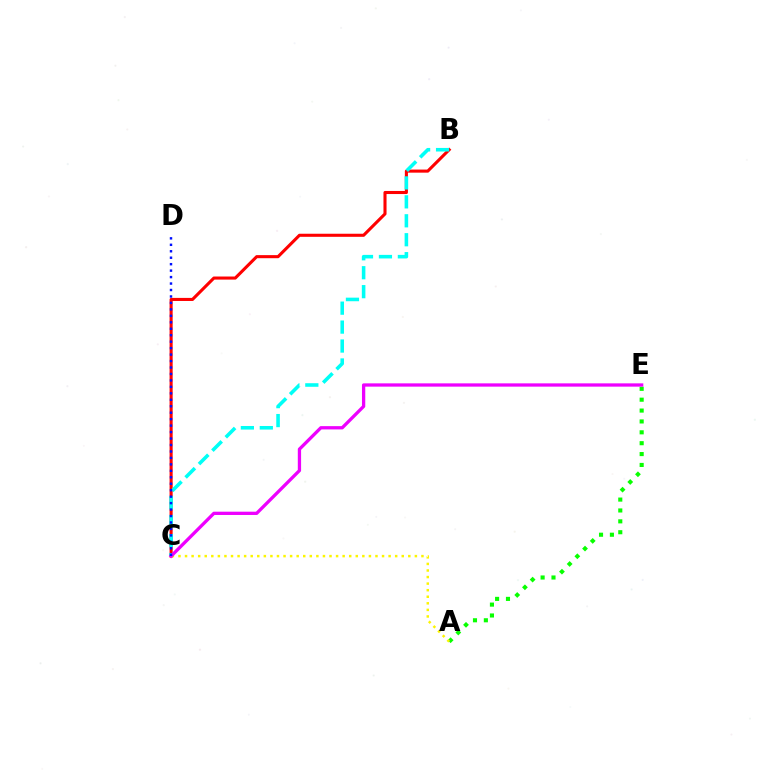{('A', 'E'): [{'color': '#08ff00', 'line_style': 'dotted', 'thickness': 2.95}], ('B', 'C'): [{'color': '#ff0000', 'line_style': 'solid', 'thickness': 2.22}, {'color': '#00fff6', 'line_style': 'dashed', 'thickness': 2.57}], ('A', 'C'): [{'color': '#fcf500', 'line_style': 'dotted', 'thickness': 1.78}], ('C', 'E'): [{'color': '#ee00ff', 'line_style': 'solid', 'thickness': 2.37}], ('C', 'D'): [{'color': '#0010ff', 'line_style': 'dotted', 'thickness': 1.75}]}